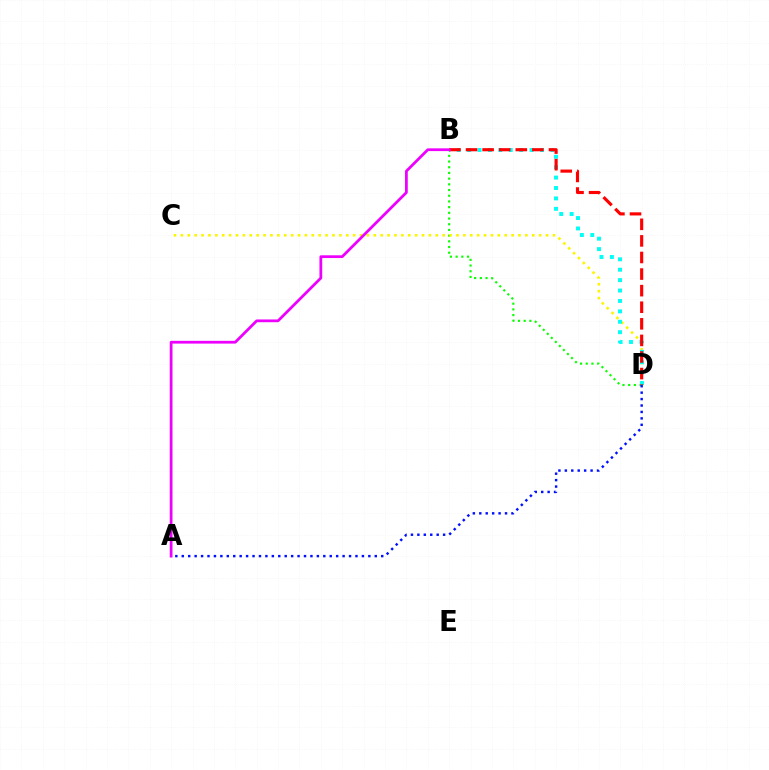{('B', 'D'): [{'color': '#08ff00', 'line_style': 'dotted', 'thickness': 1.55}, {'color': '#00fff6', 'line_style': 'dotted', 'thickness': 2.83}, {'color': '#ff0000', 'line_style': 'dashed', 'thickness': 2.25}], ('C', 'D'): [{'color': '#fcf500', 'line_style': 'dotted', 'thickness': 1.87}], ('A', 'D'): [{'color': '#0010ff', 'line_style': 'dotted', 'thickness': 1.75}], ('A', 'B'): [{'color': '#ee00ff', 'line_style': 'solid', 'thickness': 1.99}]}